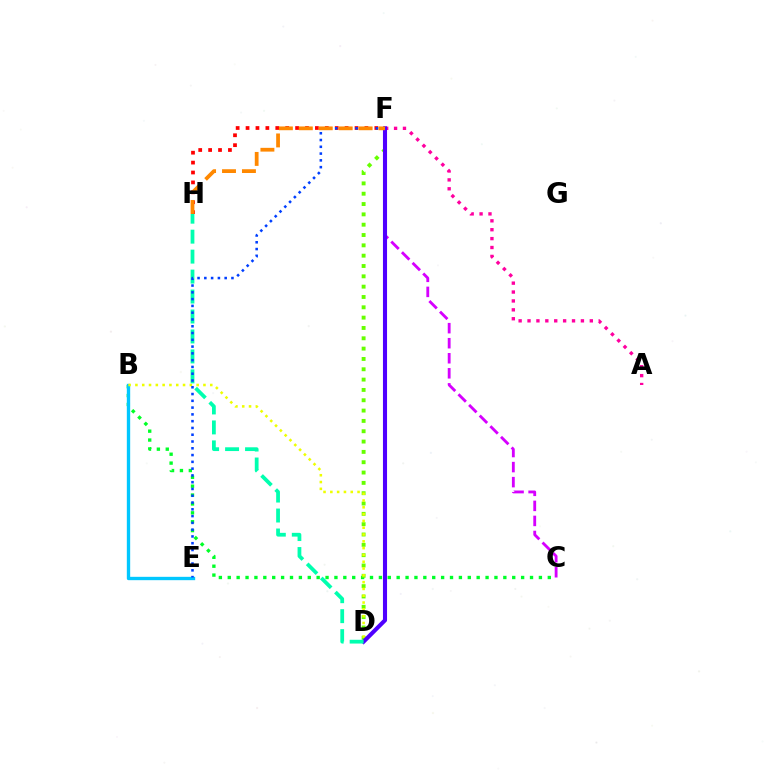{('B', 'C'): [{'color': '#00ff27', 'line_style': 'dotted', 'thickness': 2.42}], ('B', 'E'): [{'color': '#00c7ff', 'line_style': 'solid', 'thickness': 2.41}], ('D', 'F'): [{'color': '#66ff00', 'line_style': 'dotted', 'thickness': 2.81}, {'color': '#4f00ff', 'line_style': 'solid', 'thickness': 2.94}], ('F', 'H'): [{'color': '#ff0000', 'line_style': 'dotted', 'thickness': 2.69}, {'color': '#ff8800', 'line_style': 'dashed', 'thickness': 2.71}], ('C', 'F'): [{'color': '#d600ff', 'line_style': 'dashed', 'thickness': 2.04}], ('A', 'F'): [{'color': '#ff00a0', 'line_style': 'dotted', 'thickness': 2.42}], ('B', 'D'): [{'color': '#eeff00', 'line_style': 'dotted', 'thickness': 1.85}], ('D', 'H'): [{'color': '#00ffaf', 'line_style': 'dashed', 'thickness': 2.71}], ('E', 'F'): [{'color': '#003fff', 'line_style': 'dotted', 'thickness': 1.84}]}